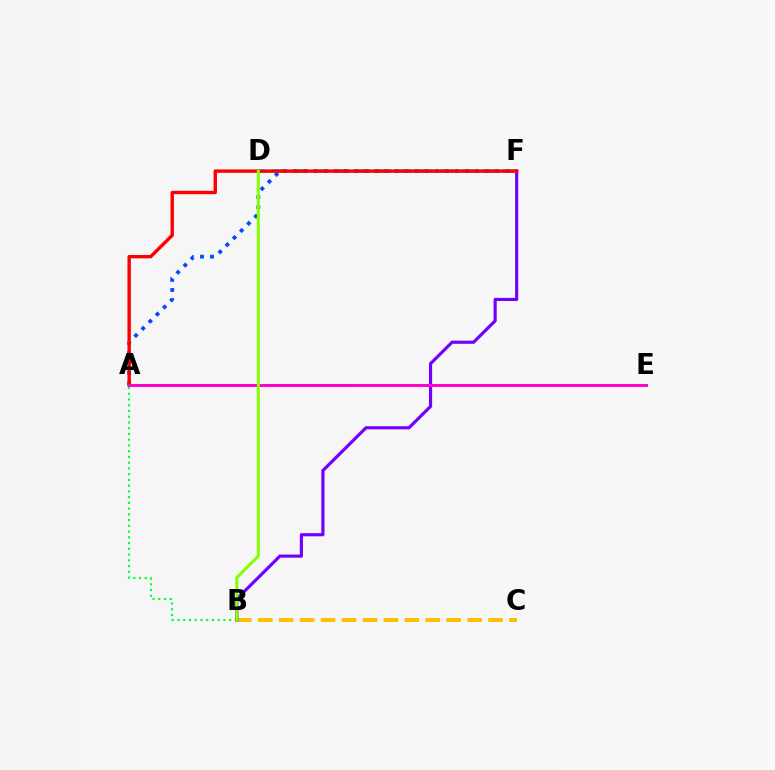{('A', 'B'): [{'color': '#00ff39', 'line_style': 'dotted', 'thickness': 1.56}], ('D', 'F'): [{'color': '#00fff6', 'line_style': 'dashed', 'thickness': 2.85}], ('A', 'F'): [{'color': '#004bff', 'line_style': 'dotted', 'thickness': 2.74}, {'color': '#ff0000', 'line_style': 'solid', 'thickness': 2.45}], ('B', 'C'): [{'color': '#ffbd00', 'line_style': 'dashed', 'thickness': 2.84}], ('B', 'F'): [{'color': '#7200ff', 'line_style': 'solid', 'thickness': 2.28}], ('A', 'E'): [{'color': '#ff00cf', 'line_style': 'solid', 'thickness': 2.13}], ('B', 'D'): [{'color': '#84ff00', 'line_style': 'solid', 'thickness': 2.13}]}